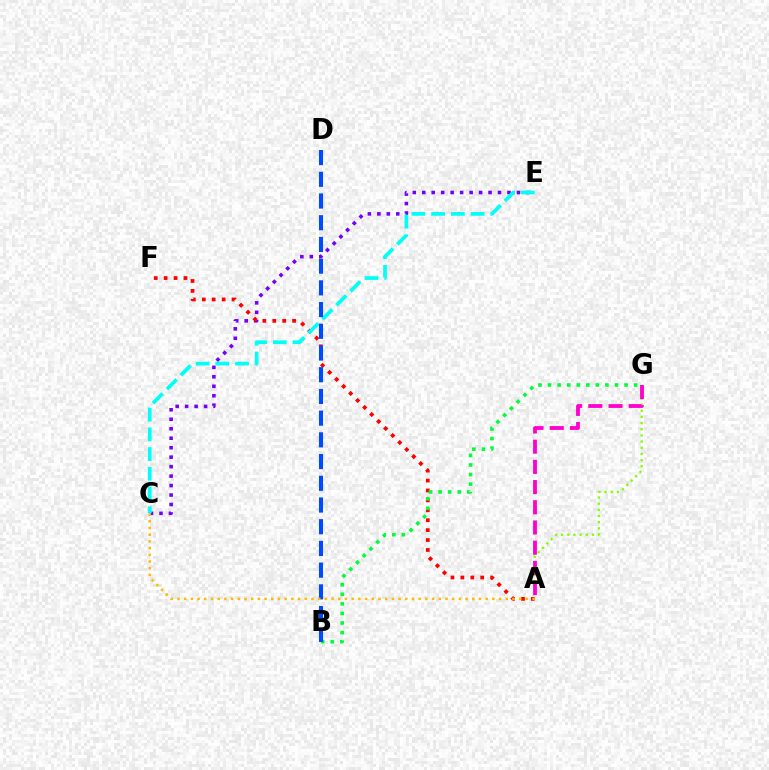{('C', 'E'): [{'color': '#7200ff', 'line_style': 'dotted', 'thickness': 2.57}, {'color': '#00fff6', 'line_style': 'dashed', 'thickness': 2.68}], ('A', 'F'): [{'color': '#ff0000', 'line_style': 'dotted', 'thickness': 2.69}], ('A', 'G'): [{'color': '#84ff00', 'line_style': 'dotted', 'thickness': 1.67}, {'color': '#ff00cf', 'line_style': 'dashed', 'thickness': 2.74}], ('B', 'G'): [{'color': '#00ff39', 'line_style': 'dotted', 'thickness': 2.6}], ('B', 'D'): [{'color': '#004bff', 'line_style': 'dashed', 'thickness': 2.95}], ('A', 'C'): [{'color': '#ffbd00', 'line_style': 'dotted', 'thickness': 1.82}]}